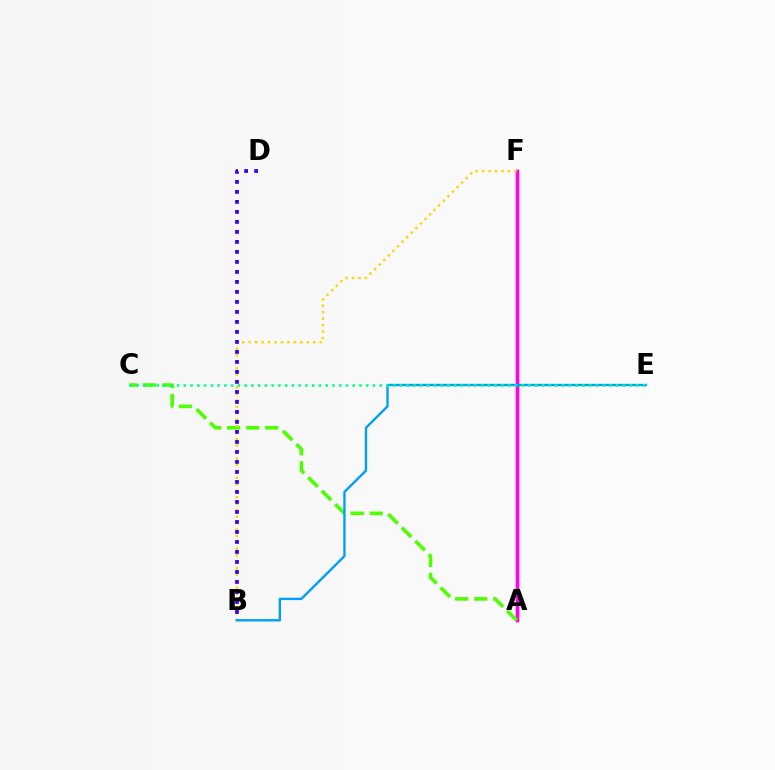{('A', 'F'): [{'color': '#ff0000', 'line_style': 'solid', 'thickness': 2.31}, {'color': '#ff00ed', 'line_style': 'solid', 'thickness': 2.51}], ('A', 'C'): [{'color': '#4fff00', 'line_style': 'dashed', 'thickness': 2.59}], ('B', 'F'): [{'color': '#ffd500', 'line_style': 'dotted', 'thickness': 1.75}], ('B', 'D'): [{'color': '#3700ff', 'line_style': 'dotted', 'thickness': 2.72}], ('B', 'E'): [{'color': '#009eff', 'line_style': 'solid', 'thickness': 1.71}], ('C', 'E'): [{'color': '#00ff86', 'line_style': 'dotted', 'thickness': 1.84}]}